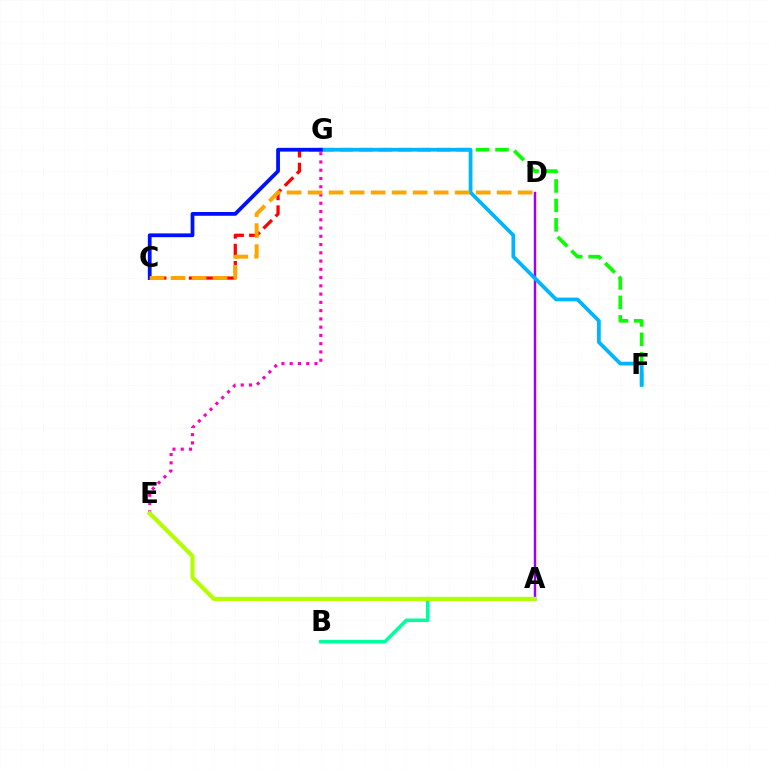{('A', 'D'): [{'color': '#9b00ff', 'line_style': 'solid', 'thickness': 1.75}], ('C', 'G'): [{'color': '#ff0000', 'line_style': 'dashed', 'thickness': 2.33}, {'color': '#0010ff', 'line_style': 'solid', 'thickness': 2.72}], ('F', 'G'): [{'color': '#08ff00', 'line_style': 'dashed', 'thickness': 2.64}, {'color': '#00b5ff', 'line_style': 'solid', 'thickness': 2.7}], ('A', 'B'): [{'color': '#00ff9d', 'line_style': 'solid', 'thickness': 2.55}], ('E', 'G'): [{'color': '#ff00bd', 'line_style': 'dotted', 'thickness': 2.24}], ('C', 'D'): [{'color': '#ffa500', 'line_style': 'dashed', 'thickness': 2.85}], ('A', 'E'): [{'color': '#b3ff00', 'line_style': 'solid', 'thickness': 2.97}]}